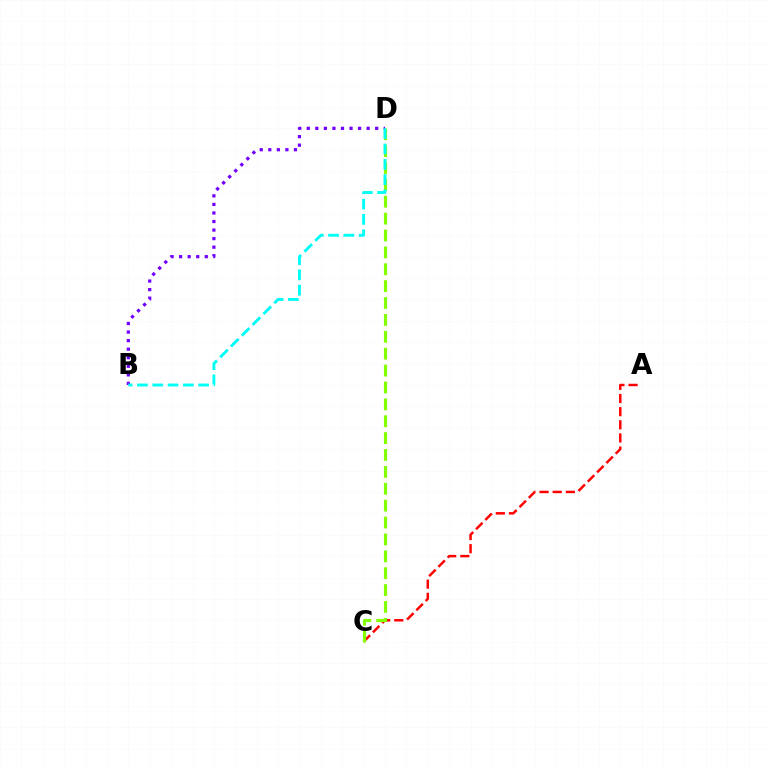{('A', 'C'): [{'color': '#ff0000', 'line_style': 'dashed', 'thickness': 1.79}], ('C', 'D'): [{'color': '#84ff00', 'line_style': 'dashed', 'thickness': 2.29}], ('B', 'D'): [{'color': '#7200ff', 'line_style': 'dotted', 'thickness': 2.32}, {'color': '#00fff6', 'line_style': 'dashed', 'thickness': 2.08}]}